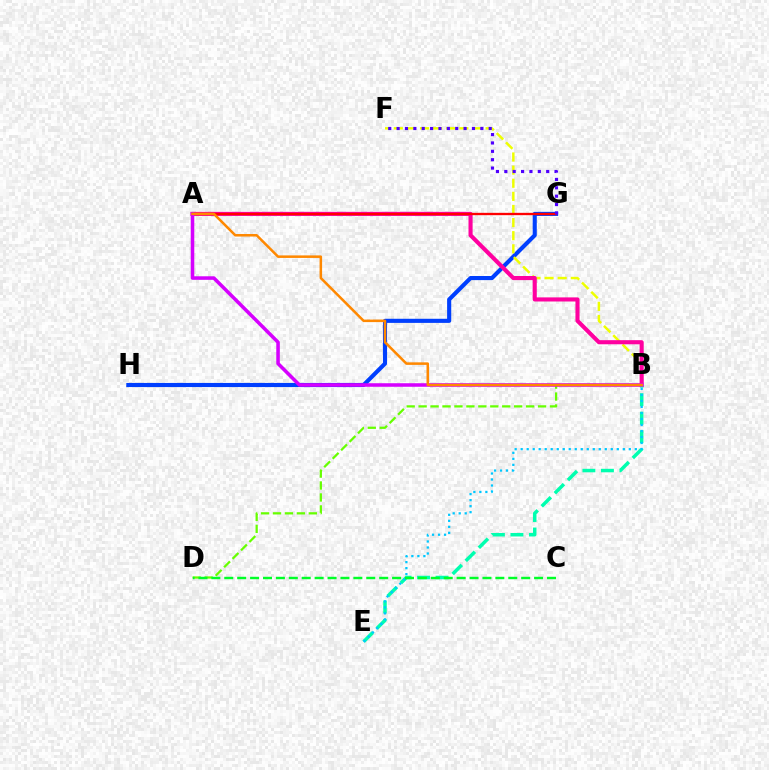{('G', 'H'): [{'color': '#003fff', 'line_style': 'solid', 'thickness': 2.96}], ('B', 'F'): [{'color': '#eeff00', 'line_style': 'dashed', 'thickness': 1.78}], ('A', 'B'): [{'color': '#ff00a0', 'line_style': 'solid', 'thickness': 2.95}, {'color': '#d600ff', 'line_style': 'solid', 'thickness': 2.55}, {'color': '#ff8800', 'line_style': 'solid', 'thickness': 1.82}], ('A', 'G'): [{'color': '#ff0000', 'line_style': 'solid', 'thickness': 1.68}], ('B', 'E'): [{'color': '#00ffaf', 'line_style': 'dashed', 'thickness': 2.52}, {'color': '#00c7ff', 'line_style': 'dotted', 'thickness': 1.63}], ('B', 'D'): [{'color': '#66ff00', 'line_style': 'dashed', 'thickness': 1.62}], ('F', 'G'): [{'color': '#4f00ff', 'line_style': 'dotted', 'thickness': 2.27}], ('C', 'D'): [{'color': '#00ff27', 'line_style': 'dashed', 'thickness': 1.75}]}